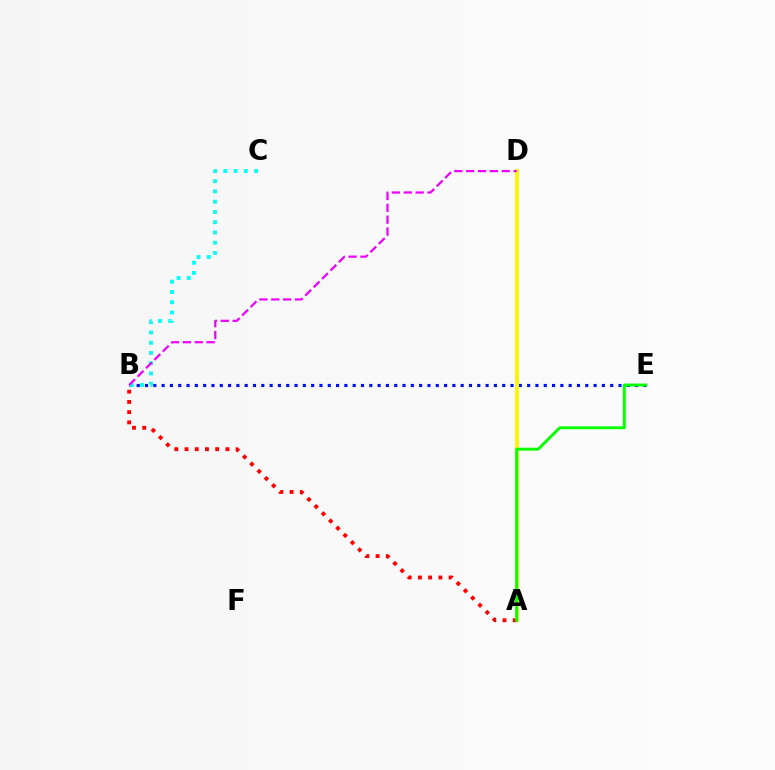{('B', 'E'): [{'color': '#0010ff', 'line_style': 'dotted', 'thickness': 2.26}], ('B', 'C'): [{'color': '#00fff6', 'line_style': 'dotted', 'thickness': 2.79}], ('A', 'D'): [{'color': '#fcf500', 'line_style': 'solid', 'thickness': 2.76}], ('A', 'B'): [{'color': '#ff0000', 'line_style': 'dotted', 'thickness': 2.78}], ('B', 'D'): [{'color': '#ee00ff', 'line_style': 'dashed', 'thickness': 1.61}], ('A', 'E'): [{'color': '#08ff00', 'line_style': 'solid', 'thickness': 2.09}]}